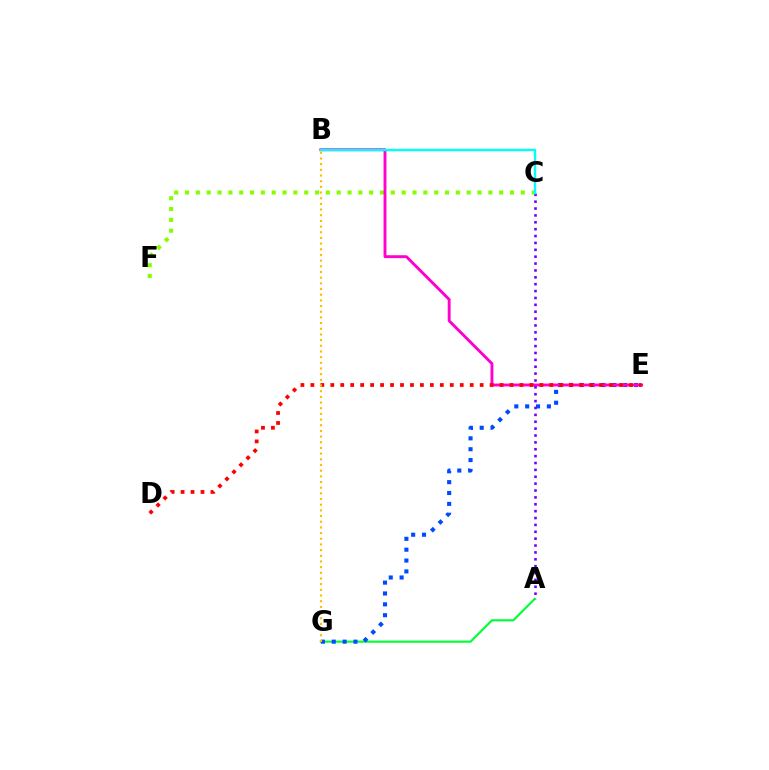{('A', 'G'): [{'color': '#00ff39', 'line_style': 'solid', 'thickness': 1.55}], ('E', 'G'): [{'color': '#004bff', 'line_style': 'dotted', 'thickness': 2.95}], ('C', 'F'): [{'color': '#84ff00', 'line_style': 'dotted', 'thickness': 2.94}], ('B', 'E'): [{'color': '#ff00cf', 'line_style': 'solid', 'thickness': 2.07}], ('A', 'C'): [{'color': '#7200ff', 'line_style': 'dotted', 'thickness': 1.87}], ('D', 'E'): [{'color': '#ff0000', 'line_style': 'dotted', 'thickness': 2.71}], ('B', 'G'): [{'color': '#ffbd00', 'line_style': 'dotted', 'thickness': 1.54}], ('B', 'C'): [{'color': '#00fff6', 'line_style': 'solid', 'thickness': 1.73}]}